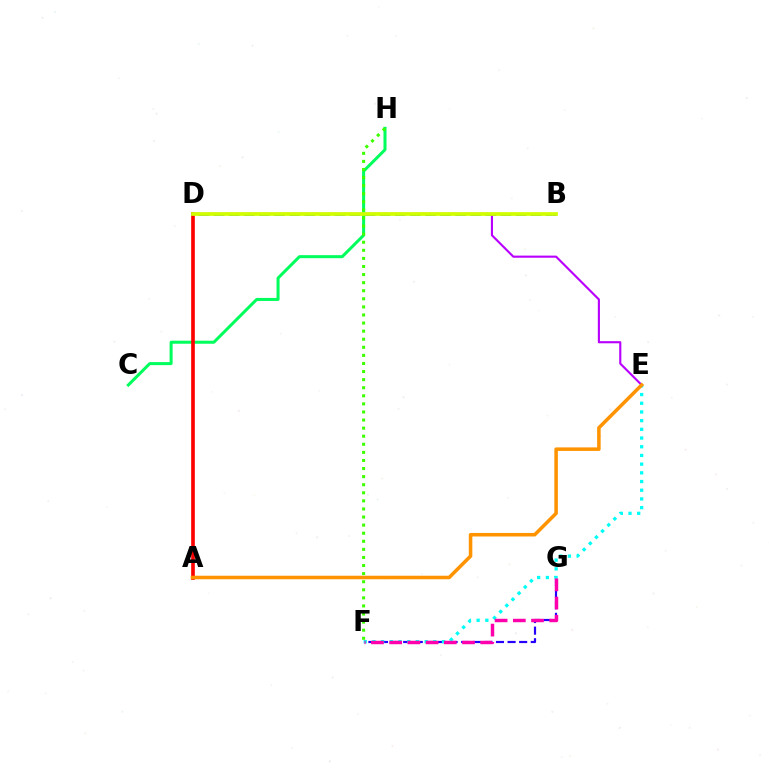{('B', 'D'): [{'color': '#0074ff', 'line_style': 'dashed', 'thickness': 2.05}, {'color': '#d1ff00', 'line_style': 'solid', 'thickness': 2.69}], ('F', 'G'): [{'color': '#2500ff', 'line_style': 'dashed', 'thickness': 1.58}, {'color': '#ff00ac', 'line_style': 'dashed', 'thickness': 2.47}], ('C', 'H'): [{'color': '#00ff5c', 'line_style': 'solid', 'thickness': 2.18}], ('E', 'F'): [{'color': '#00fff6', 'line_style': 'dotted', 'thickness': 2.36}], ('A', 'D'): [{'color': '#ff0000', 'line_style': 'solid', 'thickness': 2.63}], ('D', 'E'): [{'color': '#b900ff', 'line_style': 'solid', 'thickness': 1.53}], ('F', 'H'): [{'color': '#3dff00', 'line_style': 'dotted', 'thickness': 2.2}], ('A', 'E'): [{'color': '#ff9400', 'line_style': 'solid', 'thickness': 2.55}]}